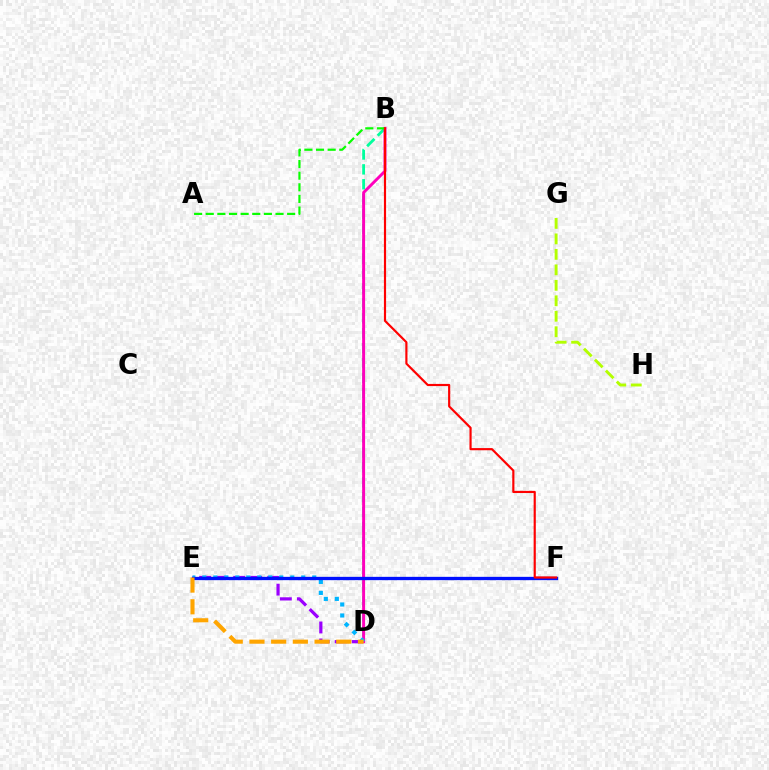{('D', 'E'): [{'color': '#9b00ff', 'line_style': 'dashed', 'thickness': 2.31}, {'color': '#00b5ff', 'line_style': 'dotted', 'thickness': 2.99}, {'color': '#ffa500', 'line_style': 'dashed', 'thickness': 2.95}], ('B', 'D'): [{'color': '#00ff9d', 'line_style': 'dashed', 'thickness': 2.02}, {'color': '#ff00bd', 'line_style': 'solid', 'thickness': 2.12}], ('G', 'H'): [{'color': '#b3ff00', 'line_style': 'dashed', 'thickness': 2.1}], ('E', 'F'): [{'color': '#0010ff', 'line_style': 'solid', 'thickness': 2.38}], ('A', 'B'): [{'color': '#08ff00', 'line_style': 'dashed', 'thickness': 1.58}], ('B', 'F'): [{'color': '#ff0000', 'line_style': 'solid', 'thickness': 1.56}]}